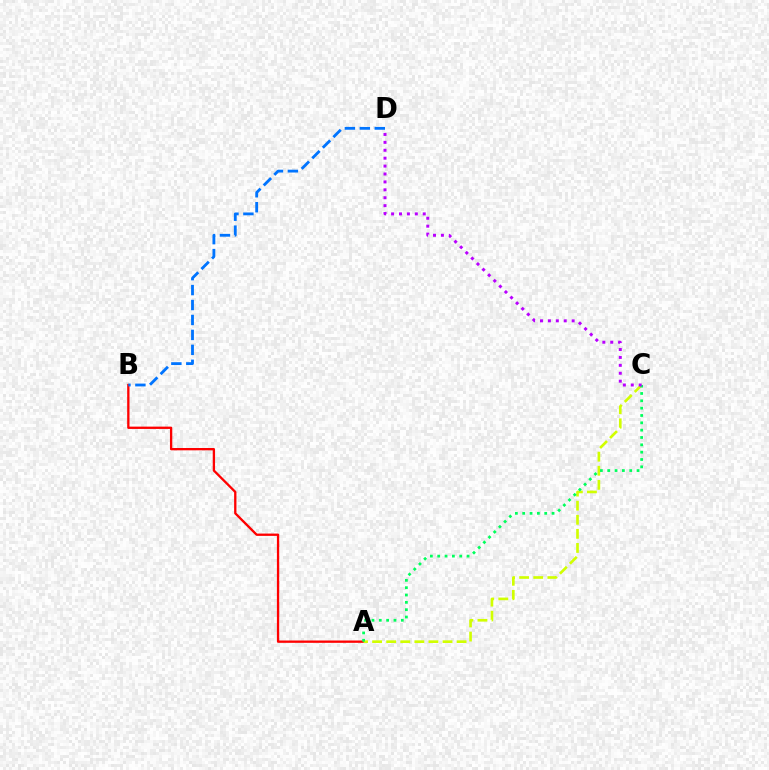{('A', 'B'): [{'color': '#ff0000', 'line_style': 'solid', 'thickness': 1.67}], ('A', 'C'): [{'color': '#d1ff00', 'line_style': 'dashed', 'thickness': 1.91}, {'color': '#00ff5c', 'line_style': 'dotted', 'thickness': 1.99}], ('B', 'D'): [{'color': '#0074ff', 'line_style': 'dashed', 'thickness': 2.03}], ('C', 'D'): [{'color': '#b900ff', 'line_style': 'dotted', 'thickness': 2.15}]}